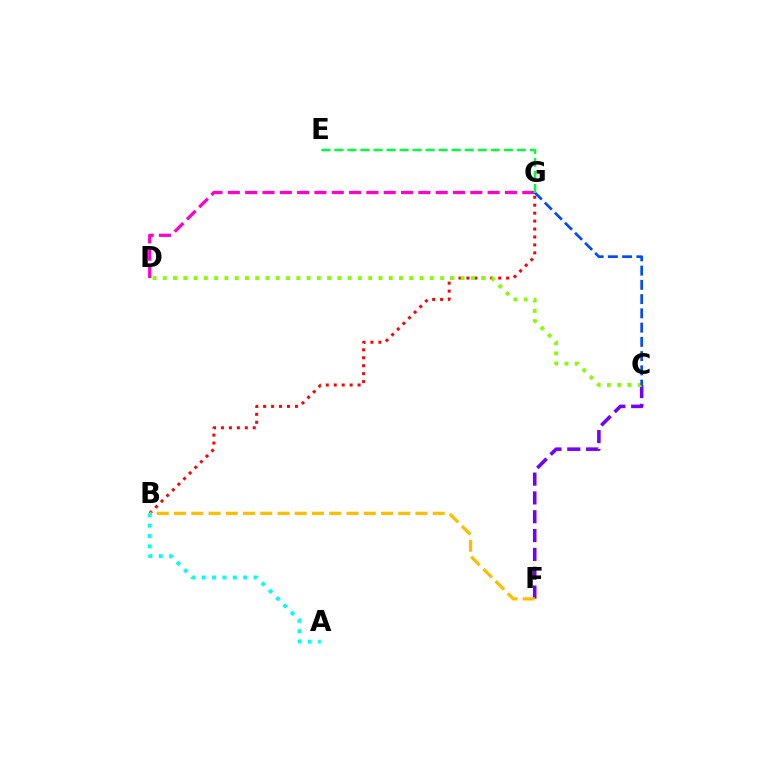{('B', 'G'): [{'color': '#ff0000', 'line_style': 'dotted', 'thickness': 2.16}], ('C', 'F'): [{'color': '#7200ff', 'line_style': 'dashed', 'thickness': 2.56}], ('C', 'D'): [{'color': '#84ff00', 'line_style': 'dotted', 'thickness': 2.79}], ('B', 'F'): [{'color': '#ffbd00', 'line_style': 'dashed', 'thickness': 2.34}], ('A', 'B'): [{'color': '#00fff6', 'line_style': 'dotted', 'thickness': 2.82}], ('D', 'G'): [{'color': '#ff00cf', 'line_style': 'dashed', 'thickness': 2.35}], ('C', 'G'): [{'color': '#004bff', 'line_style': 'dashed', 'thickness': 1.94}], ('E', 'G'): [{'color': '#00ff39', 'line_style': 'dashed', 'thickness': 1.77}]}